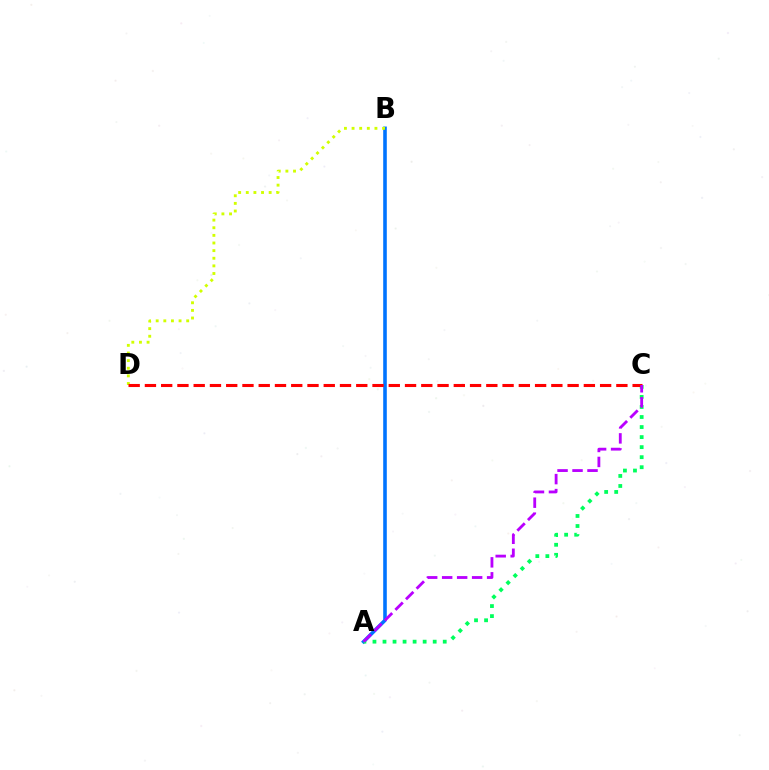{('A', 'B'): [{'color': '#0074ff', 'line_style': 'solid', 'thickness': 2.59}], ('B', 'D'): [{'color': '#d1ff00', 'line_style': 'dotted', 'thickness': 2.07}], ('A', 'C'): [{'color': '#00ff5c', 'line_style': 'dotted', 'thickness': 2.73}, {'color': '#b900ff', 'line_style': 'dashed', 'thickness': 2.04}], ('C', 'D'): [{'color': '#ff0000', 'line_style': 'dashed', 'thickness': 2.21}]}